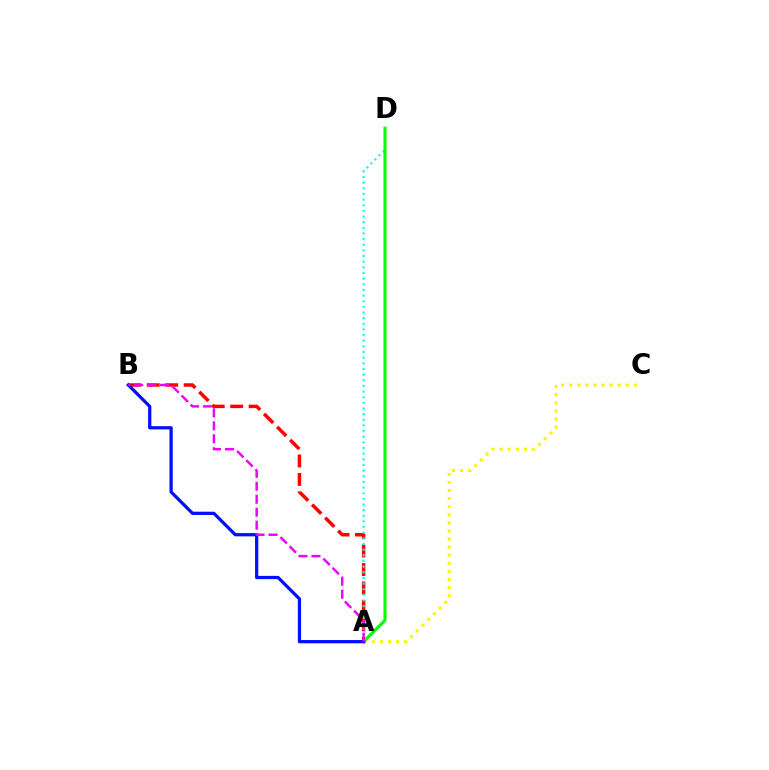{('A', 'B'): [{'color': '#ff0000', 'line_style': 'dashed', 'thickness': 2.51}, {'color': '#0010ff', 'line_style': 'solid', 'thickness': 2.33}, {'color': '#ee00ff', 'line_style': 'dashed', 'thickness': 1.76}], ('A', 'C'): [{'color': '#fcf500', 'line_style': 'dotted', 'thickness': 2.2}], ('A', 'D'): [{'color': '#00fff6', 'line_style': 'dotted', 'thickness': 1.53}, {'color': '#08ff00', 'line_style': 'solid', 'thickness': 2.25}]}